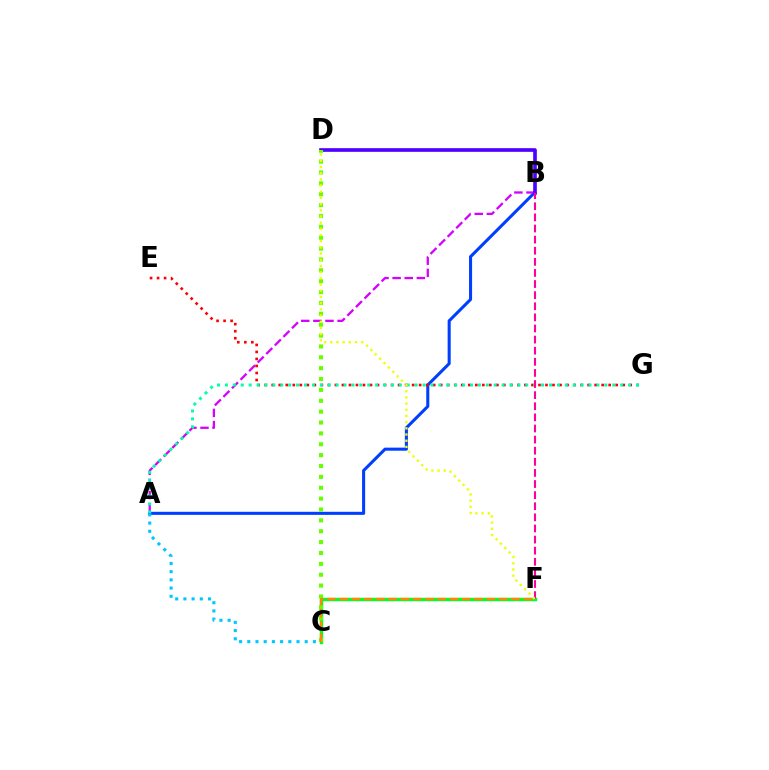{('C', 'F'): [{'color': '#00ff27', 'line_style': 'solid', 'thickness': 2.46}, {'color': '#ff8800', 'line_style': 'dashed', 'thickness': 1.67}], ('A', 'B'): [{'color': '#003fff', 'line_style': 'solid', 'thickness': 2.2}, {'color': '#d600ff', 'line_style': 'dashed', 'thickness': 1.65}], ('E', 'G'): [{'color': '#ff0000', 'line_style': 'dotted', 'thickness': 1.91}], ('B', 'D'): [{'color': '#4f00ff', 'line_style': 'solid', 'thickness': 2.63}], ('A', 'G'): [{'color': '#00ffaf', 'line_style': 'dotted', 'thickness': 2.15}], ('B', 'F'): [{'color': '#ff00a0', 'line_style': 'dashed', 'thickness': 1.51}], ('C', 'D'): [{'color': '#66ff00', 'line_style': 'dotted', 'thickness': 2.95}], ('A', 'C'): [{'color': '#00c7ff', 'line_style': 'dotted', 'thickness': 2.23}], ('D', 'F'): [{'color': '#eeff00', 'line_style': 'dotted', 'thickness': 1.68}]}